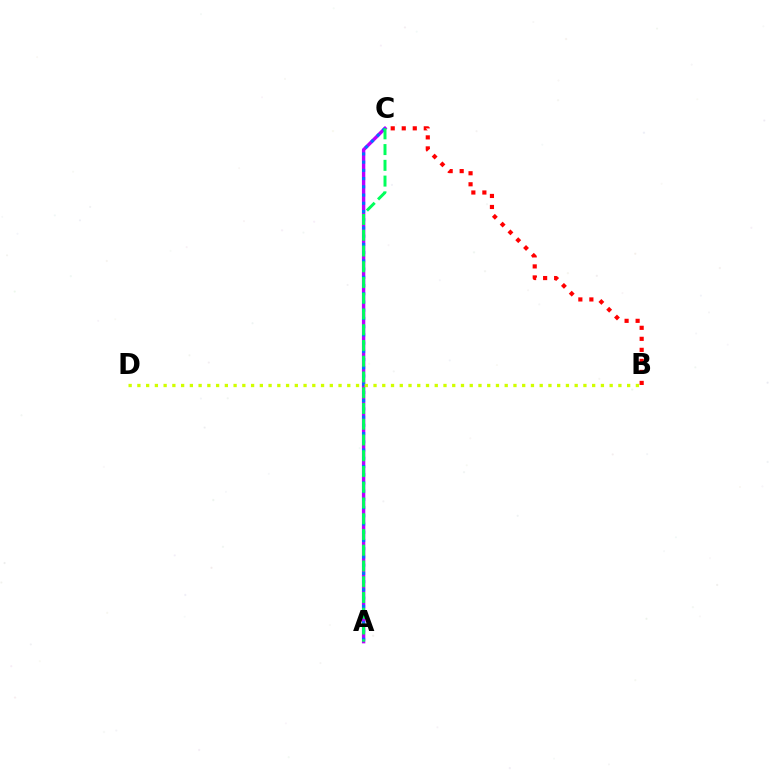{('A', 'C'): [{'color': '#b900ff', 'line_style': 'solid', 'thickness': 2.43}, {'color': '#0074ff', 'line_style': 'dotted', 'thickness': 2.23}, {'color': '#00ff5c', 'line_style': 'dashed', 'thickness': 2.14}], ('B', 'C'): [{'color': '#ff0000', 'line_style': 'dotted', 'thickness': 2.99}], ('B', 'D'): [{'color': '#d1ff00', 'line_style': 'dotted', 'thickness': 2.38}]}